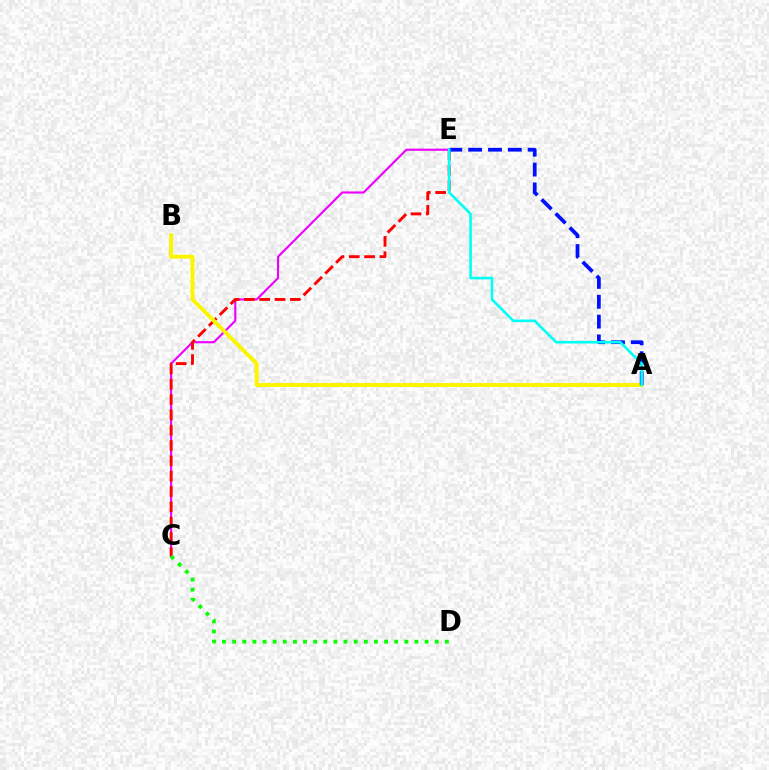{('C', 'E'): [{'color': '#ee00ff', 'line_style': 'solid', 'thickness': 1.53}, {'color': '#ff0000', 'line_style': 'dashed', 'thickness': 2.08}], ('C', 'D'): [{'color': '#08ff00', 'line_style': 'dotted', 'thickness': 2.75}], ('A', 'B'): [{'color': '#fcf500', 'line_style': 'solid', 'thickness': 2.83}], ('A', 'E'): [{'color': '#0010ff', 'line_style': 'dashed', 'thickness': 2.7}, {'color': '#00fff6', 'line_style': 'solid', 'thickness': 1.88}]}